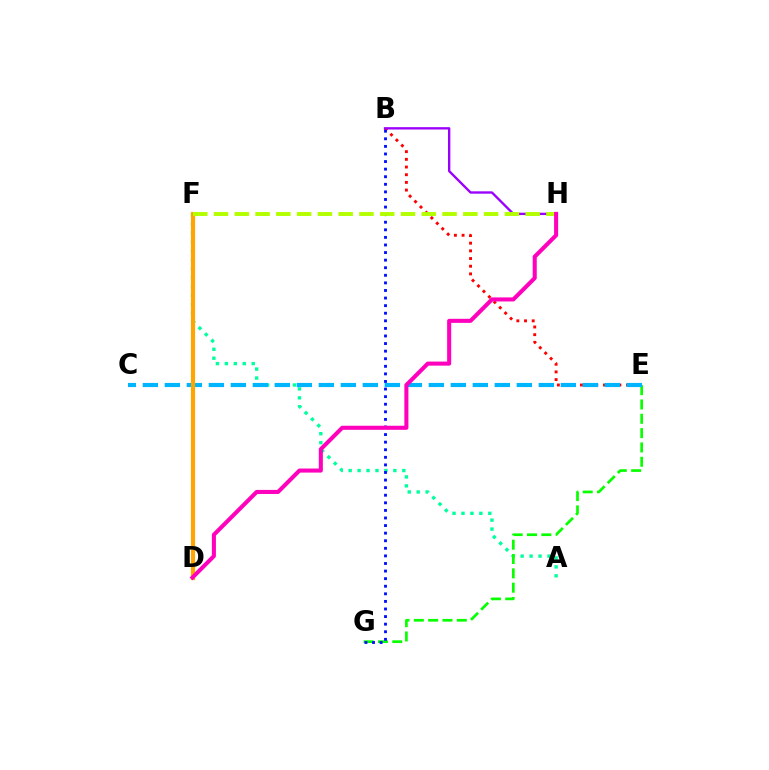{('B', 'E'): [{'color': '#ff0000', 'line_style': 'dotted', 'thickness': 2.09}], ('A', 'F'): [{'color': '#00ff9d', 'line_style': 'dotted', 'thickness': 2.43}], ('E', 'G'): [{'color': '#08ff00', 'line_style': 'dashed', 'thickness': 1.95}], ('B', 'G'): [{'color': '#0010ff', 'line_style': 'dotted', 'thickness': 2.06}], ('C', 'E'): [{'color': '#00b5ff', 'line_style': 'dashed', 'thickness': 2.99}], ('D', 'F'): [{'color': '#ffa500', 'line_style': 'solid', 'thickness': 2.99}], ('B', 'H'): [{'color': '#9b00ff', 'line_style': 'solid', 'thickness': 1.69}], ('F', 'H'): [{'color': '#b3ff00', 'line_style': 'dashed', 'thickness': 2.82}], ('D', 'H'): [{'color': '#ff00bd', 'line_style': 'solid', 'thickness': 2.92}]}